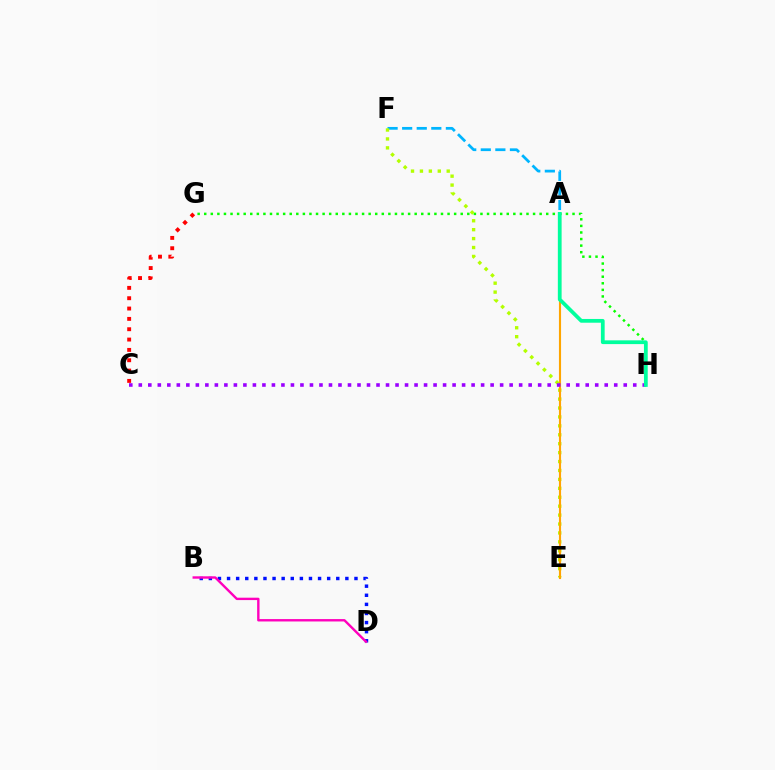{('G', 'H'): [{'color': '#08ff00', 'line_style': 'dotted', 'thickness': 1.79}], ('B', 'D'): [{'color': '#0010ff', 'line_style': 'dotted', 'thickness': 2.47}, {'color': '#ff00bd', 'line_style': 'solid', 'thickness': 1.72}], ('C', 'G'): [{'color': '#ff0000', 'line_style': 'dotted', 'thickness': 2.81}], ('A', 'F'): [{'color': '#00b5ff', 'line_style': 'dashed', 'thickness': 1.98}], ('E', 'F'): [{'color': '#b3ff00', 'line_style': 'dotted', 'thickness': 2.42}], ('A', 'E'): [{'color': '#ffa500', 'line_style': 'solid', 'thickness': 1.53}], ('C', 'H'): [{'color': '#9b00ff', 'line_style': 'dotted', 'thickness': 2.58}], ('A', 'H'): [{'color': '#00ff9d', 'line_style': 'solid', 'thickness': 2.7}]}